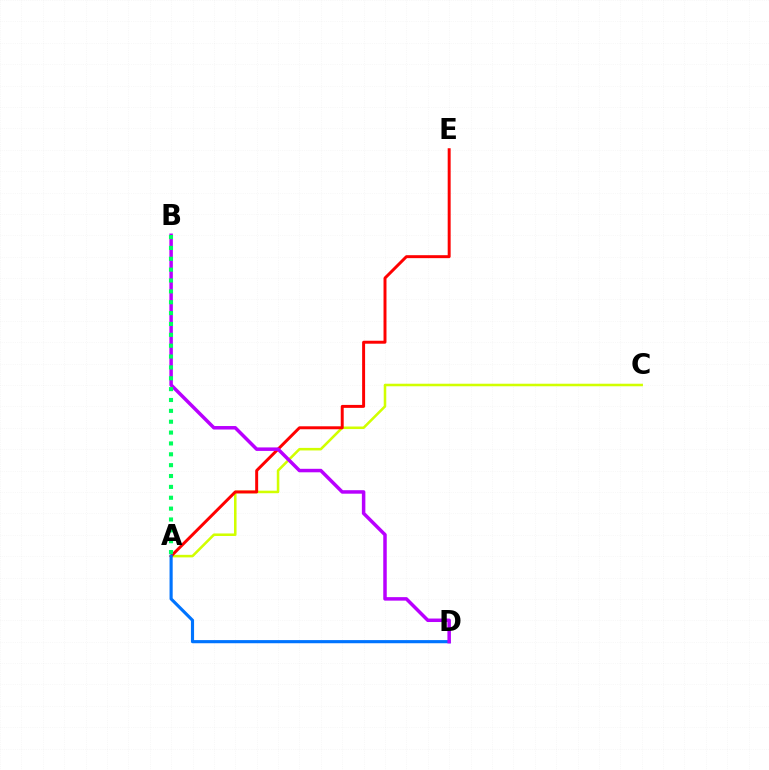{('A', 'C'): [{'color': '#d1ff00', 'line_style': 'solid', 'thickness': 1.83}], ('A', 'E'): [{'color': '#ff0000', 'line_style': 'solid', 'thickness': 2.13}], ('A', 'D'): [{'color': '#0074ff', 'line_style': 'solid', 'thickness': 2.26}], ('B', 'D'): [{'color': '#b900ff', 'line_style': 'solid', 'thickness': 2.52}], ('A', 'B'): [{'color': '#00ff5c', 'line_style': 'dotted', 'thickness': 2.95}]}